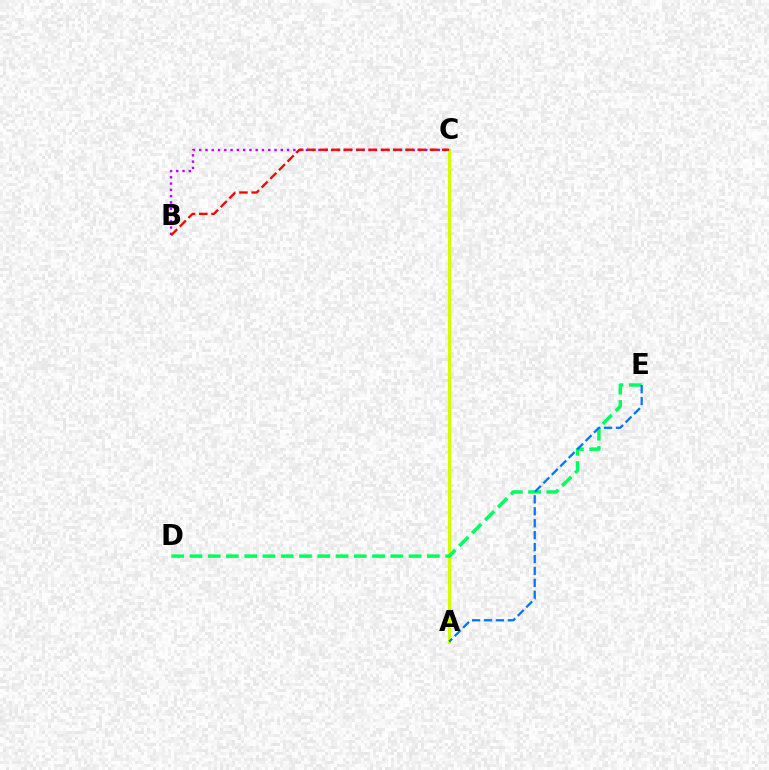{('B', 'C'): [{'color': '#b900ff', 'line_style': 'dotted', 'thickness': 1.71}, {'color': '#ff0000', 'line_style': 'dashed', 'thickness': 1.66}], ('A', 'C'): [{'color': '#d1ff00', 'line_style': 'solid', 'thickness': 2.26}], ('D', 'E'): [{'color': '#00ff5c', 'line_style': 'dashed', 'thickness': 2.48}], ('A', 'E'): [{'color': '#0074ff', 'line_style': 'dashed', 'thickness': 1.62}]}